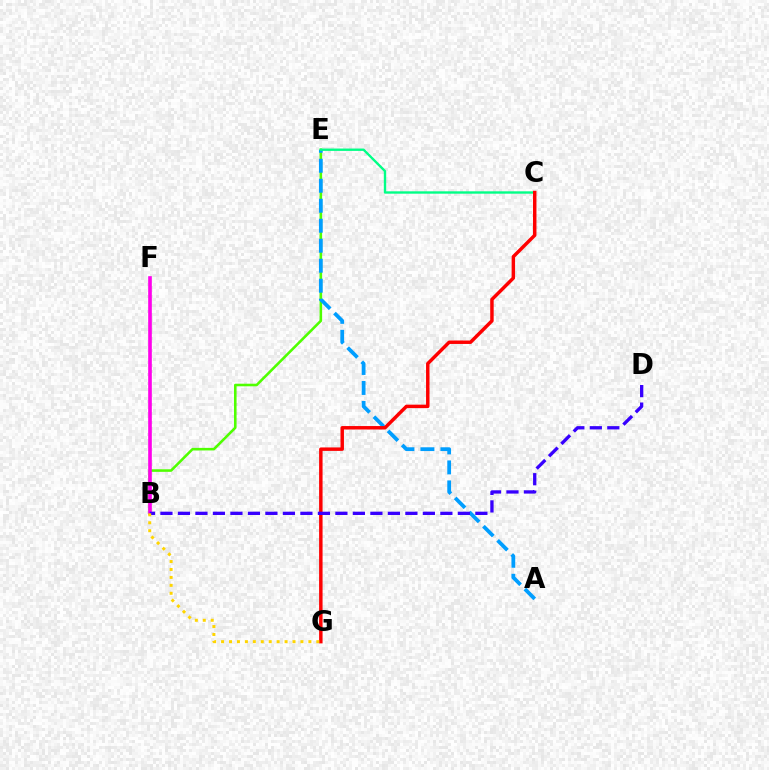{('B', 'E'): [{'color': '#4fff00', 'line_style': 'solid', 'thickness': 1.86}], ('B', 'F'): [{'color': '#ff00ed', 'line_style': 'solid', 'thickness': 2.61}], ('A', 'E'): [{'color': '#009eff', 'line_style': 'dashed', 'thickness': 2.72}], ('C', 'E'): [{'color': '#00ff86', 'line_style': 'solid', 'thickness': 1.71}], ('C', 'G'): [{'color': '#ff0000', 'line_style': 'solid', 'thickness': 2.49}], ('B', 'D'): [{'color': '#3700ff', 'line_style': 'dashed', 'thickness': 2.38}], ('B', 'G'): [{'color': '#ffd500', 'line_style': 'dotted', 'thickness': 2.16}]}